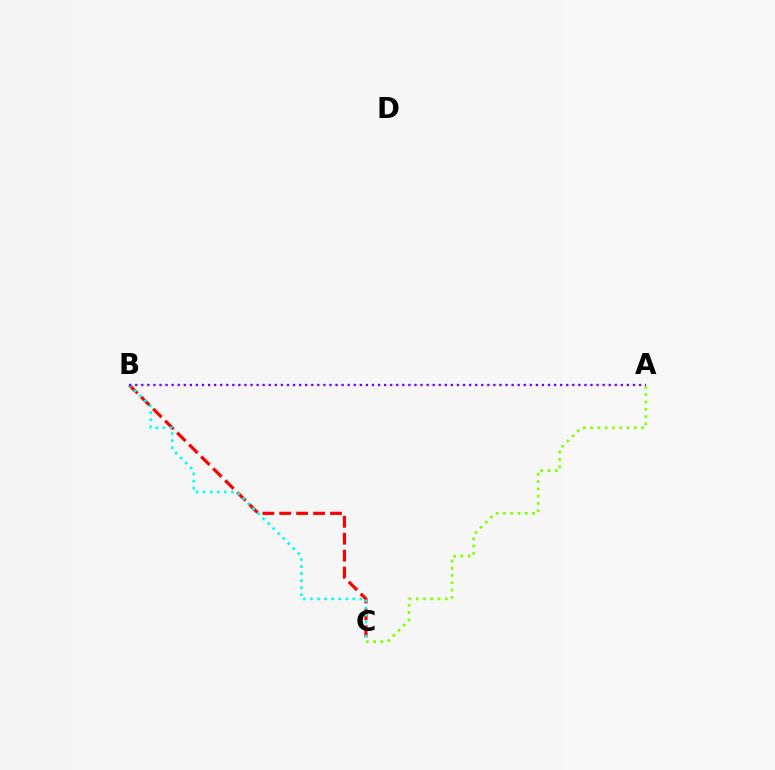{('B', 'C'): [{'color': '#ff0000', 'line_style': 'dashed', 'thickness': 2.3}, {'color': '#00fff6', 'line_style': 'dotted', 'thickness': 1.92}], ('A', 'C'): [{'color': '#84ff00', 'line_style': 'dotted', 'thickness': 1.98}], ('A', 'B'): [{'color': '#7200ff', 'line_style': 'dotted', 'thickness': 1.65}]}